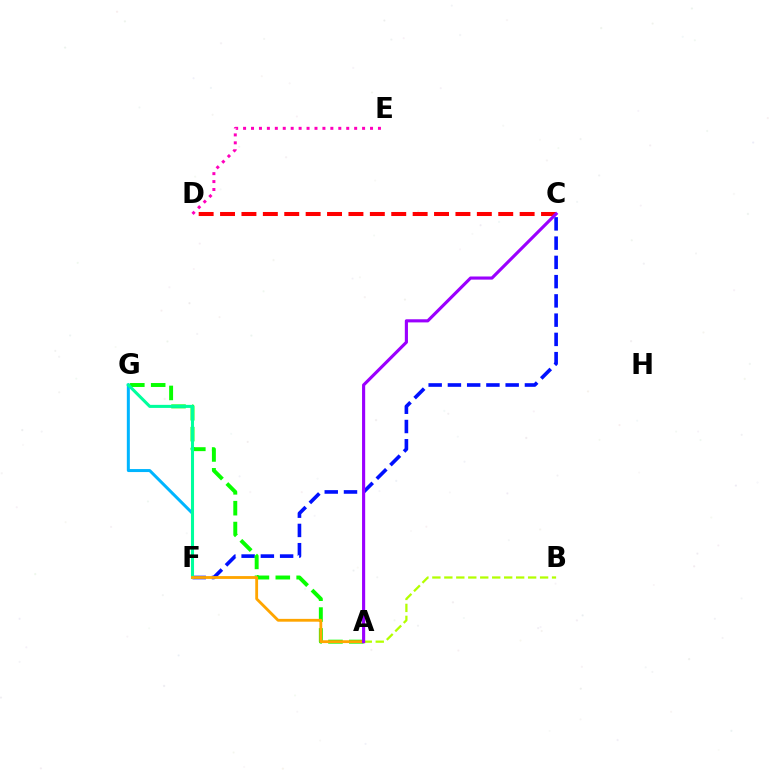{('F', 'G'): [{'color': '#00b5ff', 'line_style': 'solid', 'thickness': 2.16}, {'color': '#00ff9d', 'line_style': 'solid', 'thickness': 2.2}], ('C', 'F'): [{'color': '#0010ff', 'line_style': 'dashed', 'thickness': 2.62}], ('D', 'E'): [{'color': '#ff00bd', 'line_style': 'dotted', 'thickness': 2.16}], ('A', 'G'): [{'color': '#08ff00', 'line_style': 'dashed', 'thickness': 2.83}], ('C', 'D'): [{'color': '#ff0000', 'line_style': 'dashed', 'thickness': 2.91}], ('A', 'B'): [{'color': '#b3ff00', 'line_style': 'dashed', 'thickness': 1.63}], ('A', 'F'): [{'color': '#ffa500', 'line_style': 'solid', 'thickness': 2.03}], ('A', 'C'): [{'color': '#9b00ff', 'line_style': 'solid', 'thickness': 2.25}]}